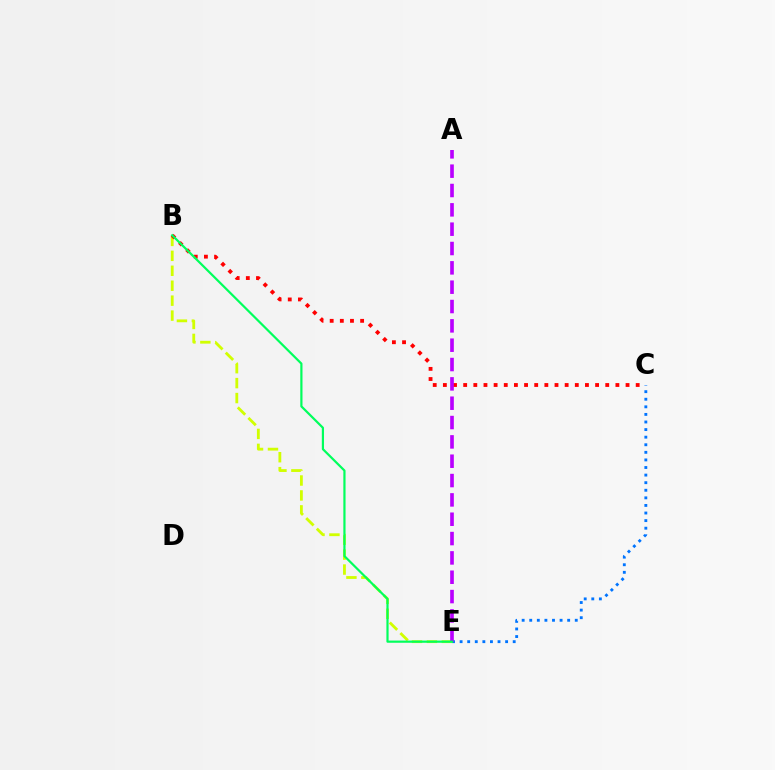{('C', 'E'): [{'color': '#0074ff', 'line_style': 'dotted', 'thickness': 2.06}], ('B', 'E'): [{'color': '#d1ff00', 'line_style': 'dashed', 'thickness': 2.03}, {'color': '#00ff5c', 'line_style': 'solid', 'thickness': 1.58}], ('B', 'C'): [{'color': '#ff0000', 'line_style': 'dotted', 'thickness': 2.76}], ('A', 'E'): [{'color': '#b900ff', 'line_style': 'dashed', 'thickness': 2.63}]}